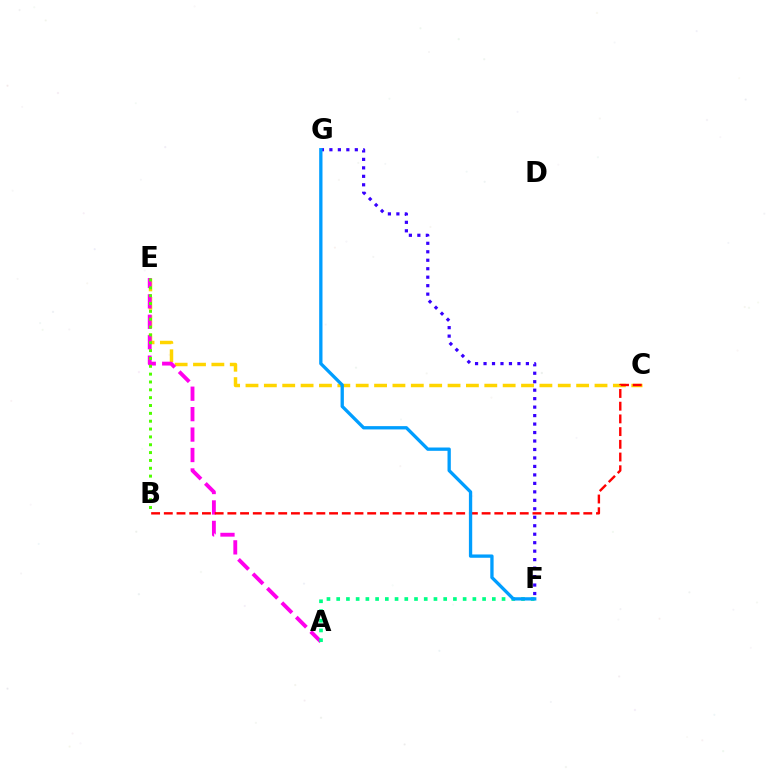{('C', 'E'): [{'color': '#ffd500', 'line_style': 'dashed', 'thickness': 2.5}], ('A', 'E'): [{'color': '#ff00ed', 'line_style': 'dashed', 'thickness': 2.78}], ('B', 'C'): [{'color': '#ff0000', 'line_style': 'dashed', 'thickness': 1.73}], ('F', 'G'): [{'color': '#3700ff', 'line_style': 'dotted', 'thickness': 2.3}, {'color': '#009eff', 'line_style': 'solid', 'thickness': 2.38}], ('B', 'E'): [{'color': '#4fff00', 'line_style': 'dotted', 'thickness': 2.13}], ('A', 'F'): [{'color': '#00ff86', 'line_style': 'dotted', 'thickness': 2.64}]}